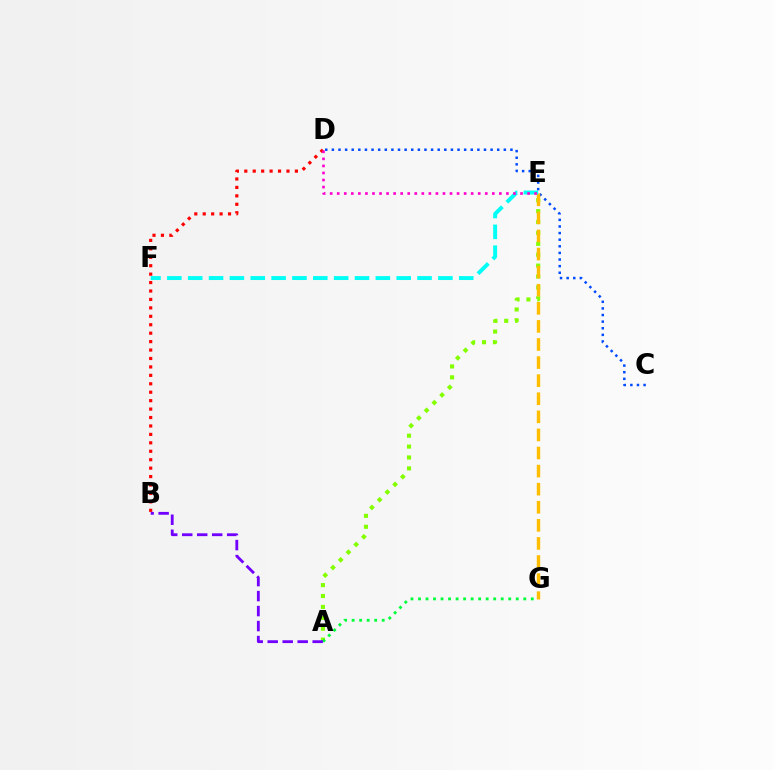{('B', 'D'): [{'color': '#ff0000', 'line_style': 'dotted', 'thickness': 2.29}], ('C', 'D'): [{'color': '#004bff', 'line_style': 'dotted', 'thickness': 1.8}], ('A', 'E'): [{'color': '#84ff00', 'line_style': 'dotted', 'thickness': 2.96}], ('A', 'G'): [{'color': '#00ff39', 'line_style': 'dotted', 'thickness': 2.04}], ('A', 'B'): [{'color': '#7200ff', 'line_style': 'dashed', 'thickness': 2.04}], ('E', 'G'): [{'color': '#ffbd00', 'line_style': 'dashed', 'thickness': 2.46}], ('E', 'F'): [{'color': '#00fff6', 'line_style': 'dashed', 'thickness': 2.83}], ('D', 'E'): [{'color': '#ff00cf', 'line_style': 'dotted', 'thickness': 1.92}]}